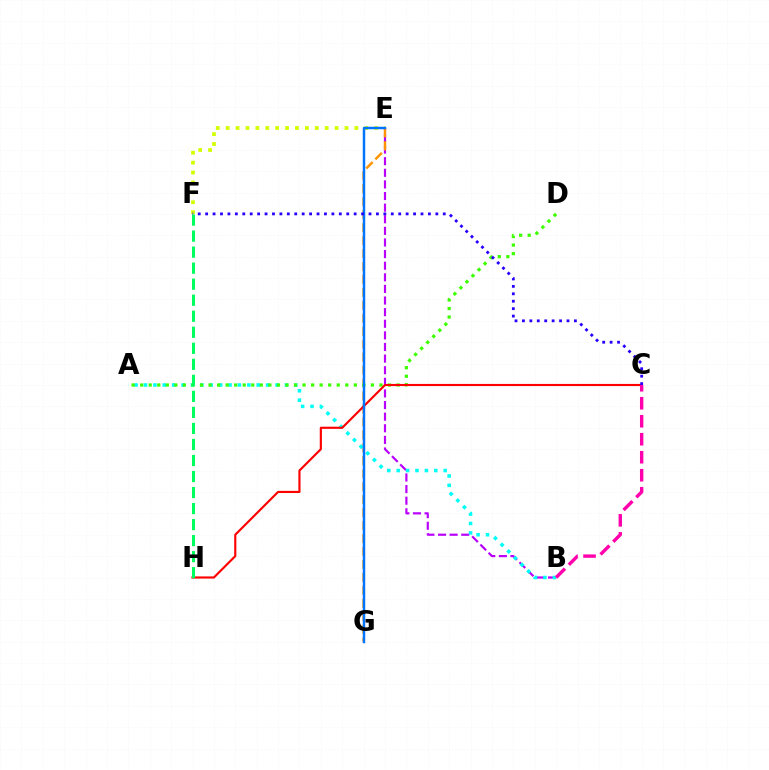{('E', 'F'): [{'color': '#d1ff00', 'line_style': 'dotted', 'thickness': 2.69}], ('B', 'E'): [{'color': '#b900ff', 'line_style': 'dashed', 'thickness': 1.58}], ('E', 'G'): [{'color': '#ff9400', 'line_style': 'dashed', 'thickness': 1.76}, {'color': '#0074ff', 'line_style': 'solid', 'thickness': 1.77}], ('A', 'B'): [{'color': '#00fff6', 'line_style': 'dotted', 'thickness': 2.55}], ('A', 'D'): [{'color': '#3dff00', 'line_style': 'dotted', 'thickness': 2.32}], ('C', 'H'): [{'color': '#ff0000', 'line_style': 'solid', 'thickness': 1.55}], ('B', 'C'): [{'color': '#ff00ac', 'line_style': 'dashed', 'thickness': 2.44}], ('C', 'F'): [{'color': '#2500ff', 'line_style': 'dotted', 'thickness': 2.02}], ('F', 'H'): [{'color': '#00ff5c', 'line_style': 'dashed', 'thickness': 2.18}]}